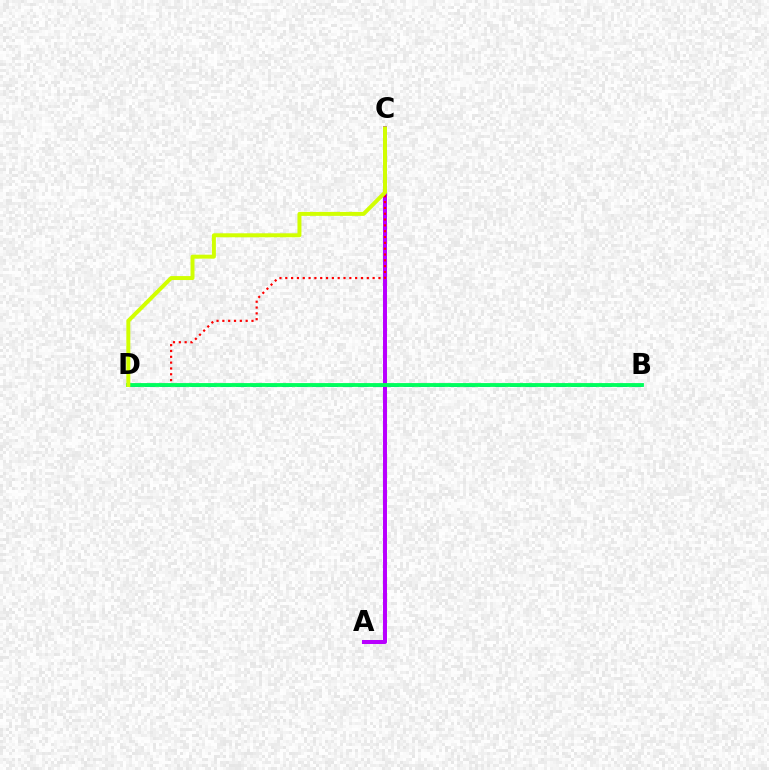{('A', 'C'): [{'color': '#b900ff', 'line_style': 'solid', 'thickness': 2.89}], ('B', 'D'): [{'color': '#0074ff', 'line_style': 'dashed', 'thickness': 2.07}, {'color': '#00ff5c', 'line_style': 'solid', 'thickness': 2.76}], ('C', 'D'): [{'color': '#ff0000', 'line_style': 'dotted', 'thickness': 1.58}, {'color': '#d1ff00', 'line_style': 'solid', 'thickness': 2.86}]}